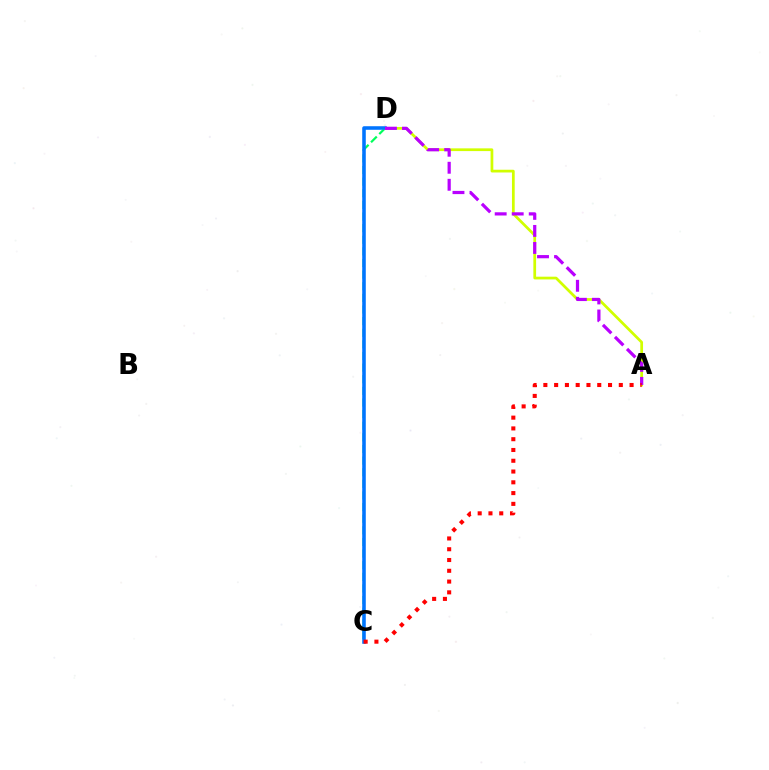{('C', 'D'): [{'color': '#00ff5c', 'line_style': 'dashed', 'thickness': 1.58}, {'color': '#0074ff', 'line_style': 'solid', 'thickness': 2.56}], ('A', 'D'): [{'color': '#d1ff00', 'line_style': 'solid', 'thickness': 1.97}, {'color': '#b900ff', 'line_style': 'dashed', 'thickness': 2.31}], ('A', 'C'): [{'color': '#ff0000', 'line_style': 'dotted', 'thickness': 2.93}]}